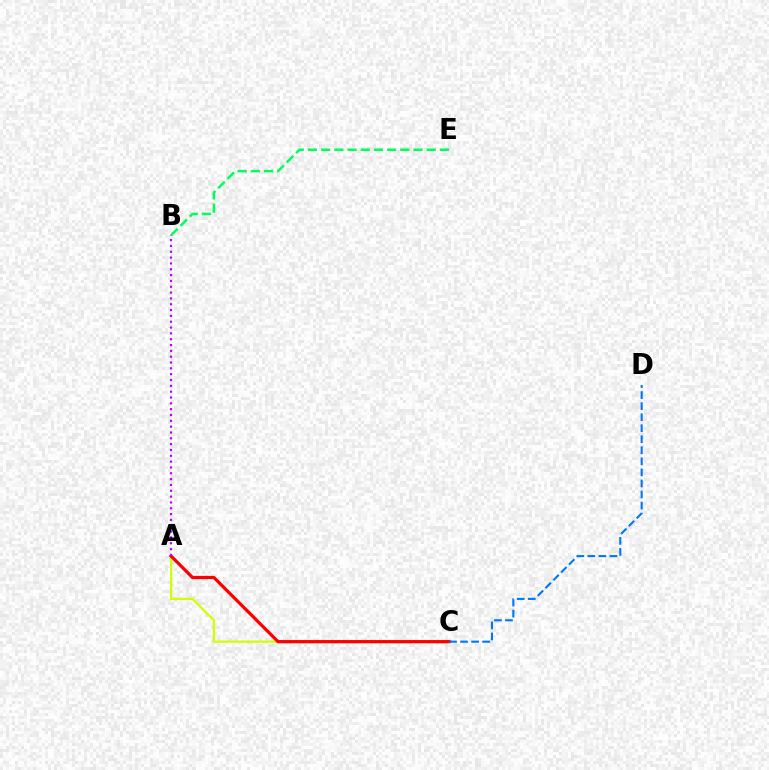{('A', 'C'): [{'color': '#d1ff00', 'line_style': 'solid', 'thickness': 1.62}, {'color': '#ff0000', 'line_style': 'solid', 'thickness': 2.33}], ('B', 'E'): [{'color': '#00ff5c', 'line_style': 'dashed', 'thickness': 1.79}], ('C', 'D'): [{'color': '#0074ff', 'line_style': 'dashed', 'thickness': 1.5}], ('A', 'B'): [{'color': '#b900ff', 'line_style': 'dotted', 'thickness': 1.58}]}